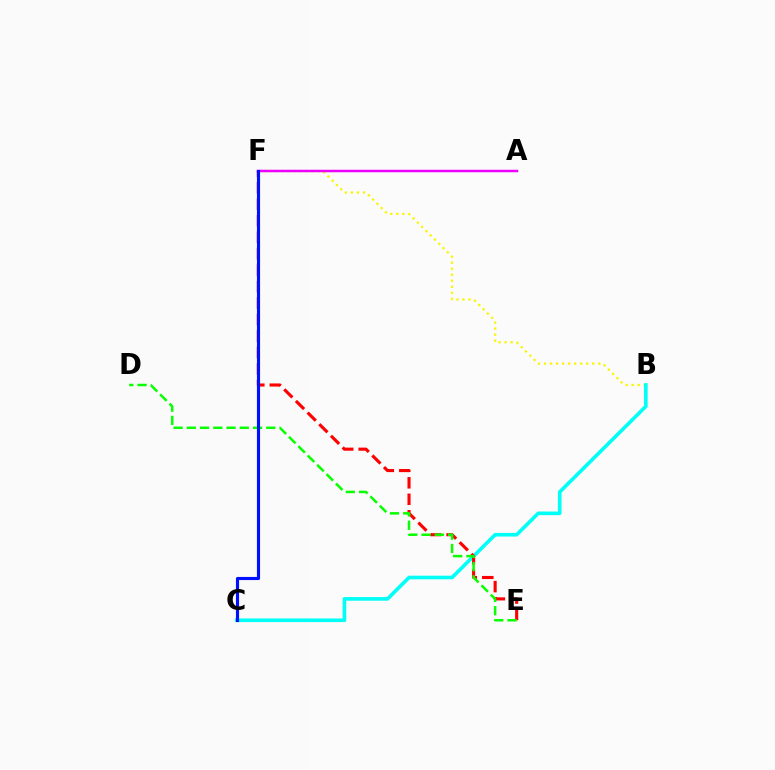{('B', 'F'): [{'color': '#fcf500', 'line_style': 'dotted', 'thickness': 1.64}], ('B', 'C'): [{'color': '#00fff6', 'line_style': 'solid', 'thickness': 2.61}], ('E', 'F'): [{'color': '#ff0000', 'line_style': 'dashed', 'thickness': 2.24}], ('D', 'E'): [{'color': '#08ff00', 'line_style': 'dashed', 'thickness': 1.8}], ('A', 'F'): [{'color': '#ee00ff', 'line_style': 'solid', 'thickness': 1.8}], ('C', 'F'): [{'color': '#0010ff', 'line_style': 'solid', 'thickness': 2.26}]}